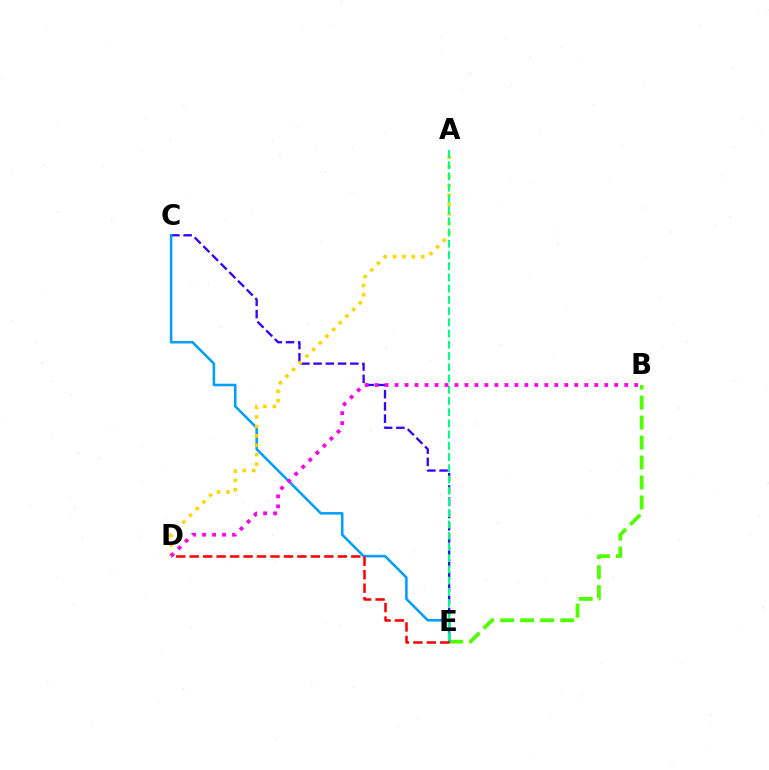{('C', 'E'): [{'color': '#3700ff', 'line_style': 'dashed', 'thickness': 1.66}, {'color': '#009eff', 'line_style': 'solid', 'thickness': 1.83}], ('B', 'E'): [{'color': '#4fff00', 'line_style': 'dashed', 'thickness': 2.71}], ('A', 'D'): [{'color': '#ffd500', 'line_style': 'dotted', 'thickness': 2.56}], ('A', 'E'): [{'color': '#00ff86', 'line_style': 'dashed', 'thickness': 1.53}], ('D', 'E'): [{'color': '#ff0000', 'line_style': 'dashed', 'thickness': 1.83}], ('B', 'D'): [{'color': '#ff00ed', 'line_style': 'dotted', 'thickness': 2.71}]}